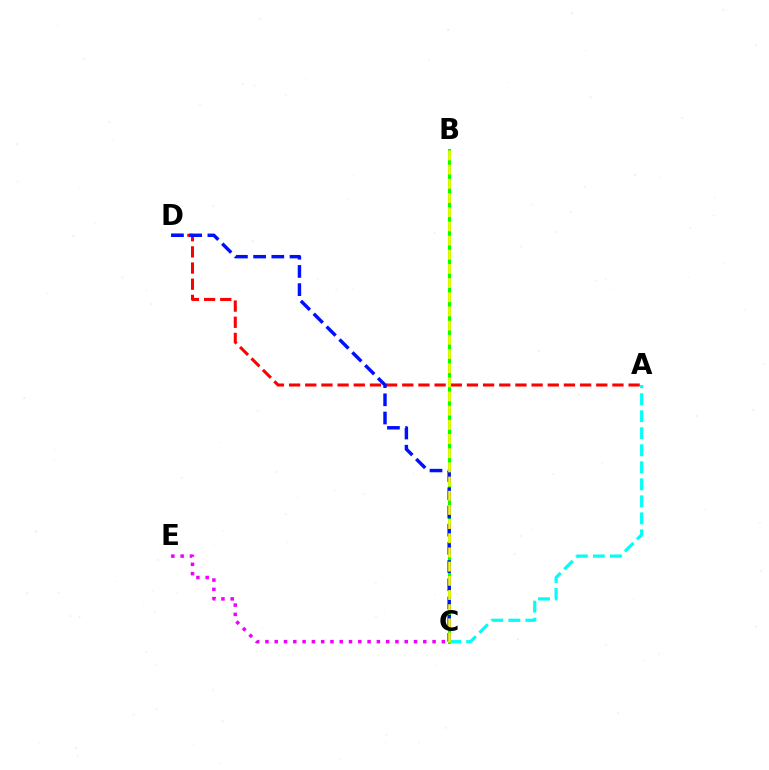{('A', 'D'): [{'color': '#ff0000', 'line_style': 'dashed', 'thickness': 2.2}], ('A', 'C'): [{'color': '#00fff6', 'line_style': 'dashed', 'thickness': 2.31}], ('B', 'C'): [{'color': '#08ff00', 'line_style': 'solid', 'thickness': 2.16}, {'color': '#fcf500', 'line_style': 'dashed', 'thickness': 1.93}], ('C', 'E'): [{'color': '#ee00ff', 'line_style': 'dotted', 'thickness': 2.52}], ('C', 'D'): [{'color': '#0010ff', 'line_style': 'dashed', 'thickness': 2.47}]}